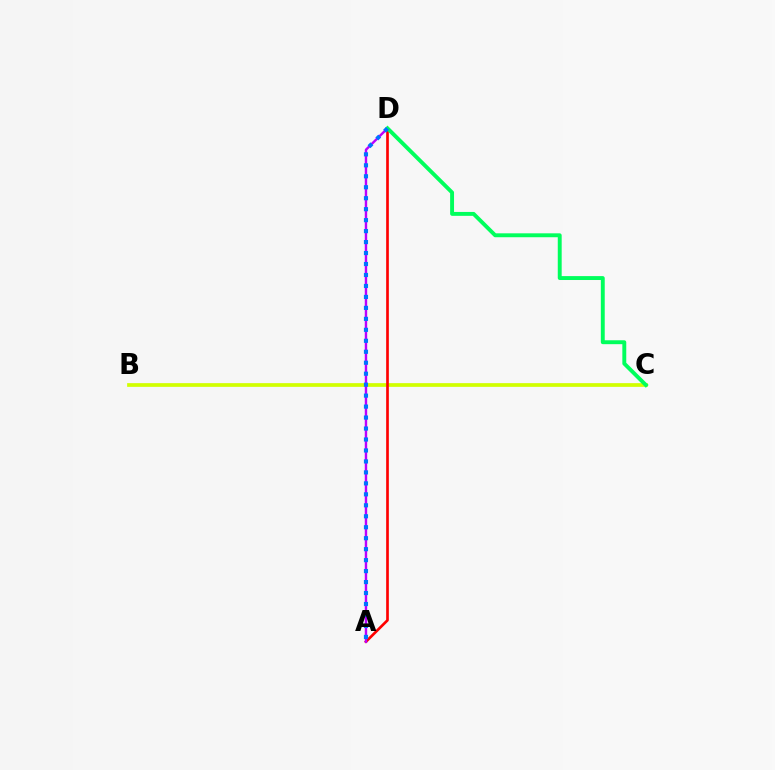{('B', 'C'): [{'color': '#d1ff00', 'line_style': 'solid', 'thickness': 2.67}], ('A', 'D'): [{'color': '#ff0000', 'line_style': 'solid', 'thickness': 1.92}, {'color': '#b900ff', 'line_style': 'solid', 'thickness': 1.74}, {'color': '#0074ff', 'line_style': 'dotted', 'thickness': 2.98}], ('C', 'D'): [{'color': '#00ff5c', 'line_style': 'solid', 'thickness': 2.81}]}